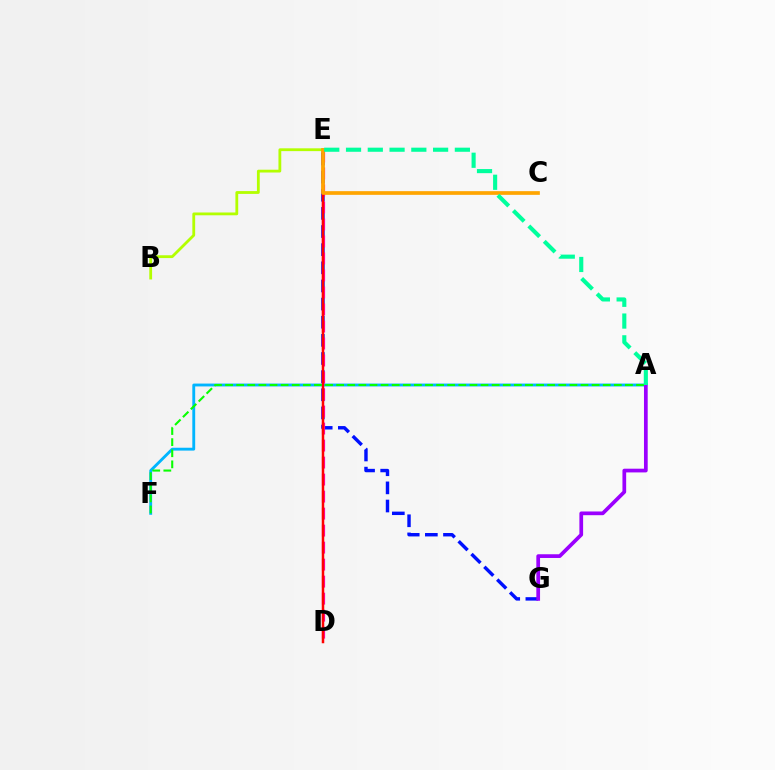{('B', 'E'): [{'color': '#b3ff00', 'line_style': 'solid', 'thickness': 2.02}], ('E', 'G'): [{'color': '#0010ff', 'line_style': 'dashed', 'thickness': 2.46}], ('A', 'F'): [{'color': '#00b5ff', 'line_style': 'solid', 'thickness': 2.06}, {'color': '#08ff00', 'line_style': 'dashed', 'thickness': 1.51}], ('D', 'E'): [{'color': '#ff00bd', 'line_style': 'dashed', 'thickness': 2.31}, {'color': '#ff0000', 'line_style': 'solid', 'thickness': 1.8}], ('A', 'G'): [{'color': '#9b00ff', 'line_style': 'solid', 'thickness': 2.67}], ('C', 'E'): [{'color': '#ffa500', 'line_style': 'solid', 'thickness': 2.66}], ('A', 'E'): [{'color': '#00ff9d', 'line_style': 'dashed', 'thickness': 2.96}]}